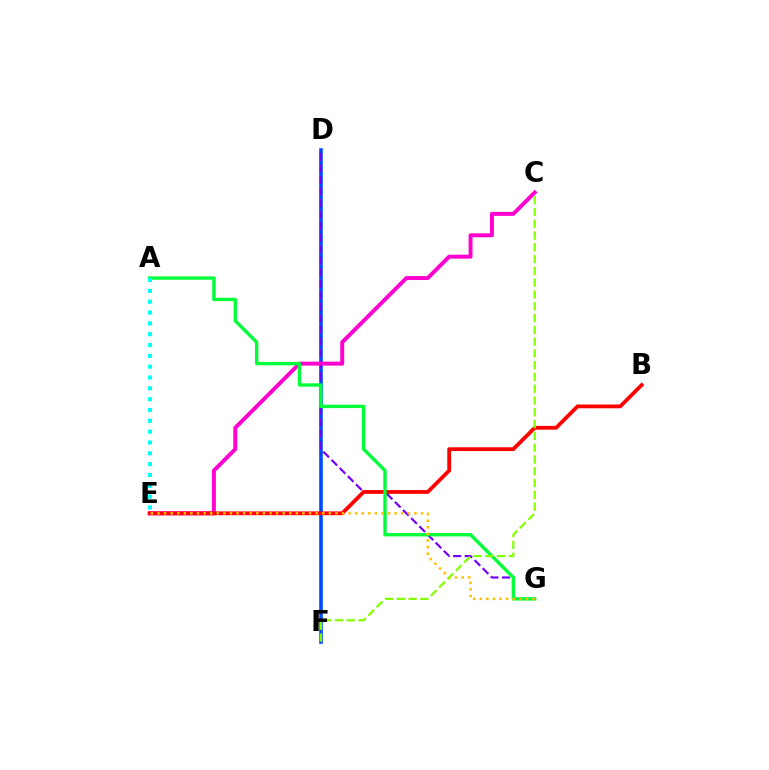{('D', 'F'): [{'color': '#004bff', 'line_style': 'solid', 'thickness': 2.59}], ('D', 'G'): [{'color': '#7200ff', 'line_style': 'dashed', 'thickness': 1.57}], ('C', 'E'): [{'color': '#ff00cf', 'line_style': 'solid', 'thickness': 2.84}], ('B', 'E'): [{'color': '#ff0000', 'line_style': 'solid', 'thickness': 2.73}], ('A', 'G'): [{'color': '#00ff39', 'line_style': 'solid', 'thickness': 2.42}], ('E', 'G'): [{'color': '#ffbd00', 'line_style': 'dotted', 'thickness': 1.79}], ('A', 'E'): [{'color': '#00fff6', 'line_style': 'dotted', 'thickness': 2.94}], ('C', 'F'): [{'color': '#84ff00', 'line_style': 'dashed', 'thickness': 1.6}]}